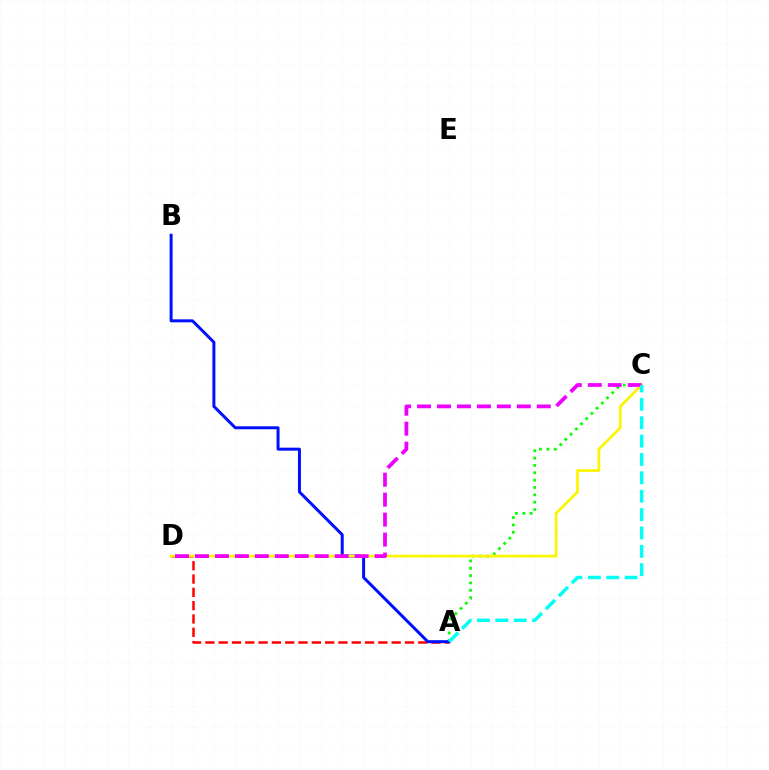{('A', 'D'): [{'color': '#ff0000', 'line_style': 'dashed', 'thickness': 1.81}], ('A', 'C'): [{'color': '#08ff00', 'line_style': 'dotted', 'thickness': 2.0}, {'color': '#00fff6', 'line_style': 'dashed', 'thickness': 2.5}], ('A', 'B'): [{'color': '#0010ff', 'line_style': 'solid', 'thickness': 2.15}], ('C', 'D'): [{'color': '#fcf500', 'line_style': 'solid', 'thickness': 1.97}, {'color': '#ee00ff', 'line_style': 'dashed', 'thickness': 2.71}]}